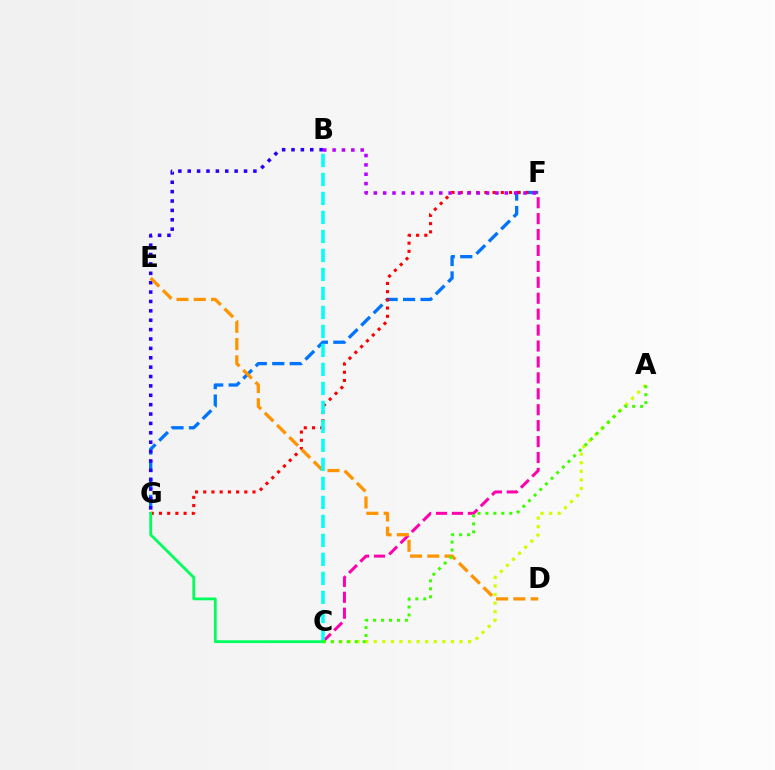{('F', 'G'): [{'color': '#0074ff', 'line_style': 'dashed', 'thickness': 2.37}, {'color': '#ff0000', 'line_style': 'dotted', 'thickness': 2.23}], ('A', 'C'): [{'color': '#d1ff00', 'line_style': 'dotted', 'thickness': 2.33}, {'color': '#3dff00', 'line_style': 'dotted', 'thickness': 2.16}], ('B', 'G'): [{'color': '#2500ff', 'line_style': 'dotted', 'thickness': 2.55}], ('B', 'F'): [{'color': '#b900ff', 'line_style': 'dotted', 'thickness': 2.54}], ('C', 'F'): [{'color': '#ff00ac', 'line_style': 'dashed', 'thickness': 2.16}], ('D', 'E'): [{'color': '#ff9400', 'line_style': 'dashed', 'thickness': 2.35}], ('B', 'C'): [{'color': '#00fff6', 'line_style': 'dashed', 'thickness': 2.58}], ('C', 'G'): [{'color': '#00ff5c', 'line_style': 'solid', 'thickness': 2.01}]}